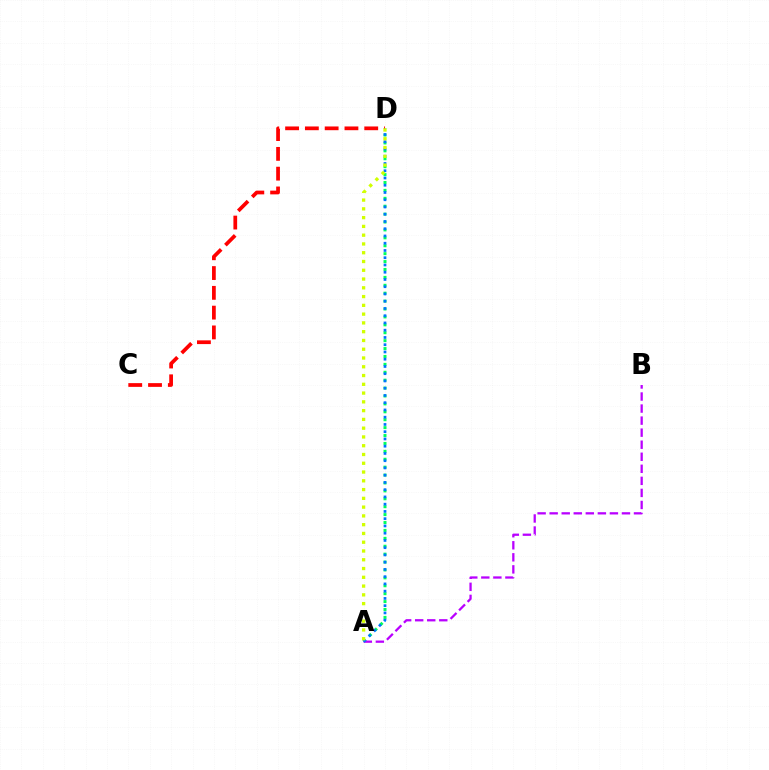{('A', 'D'): [{'color': '#00ff5c', 'line_style': 'dotted', 'thickness': 2.15}, {'color': '#0074ff', 'line_style': 'dotted', 'thickness': 1.97}, {'color': '#d1ff00', 'line_style': 'dotted', 'thickness': 2.38}], ('A', 'B'): [{'color': '#b900ff', 'line_style': 'dashed', 'thickness': 1.64}], ('C', 'D'): [{'color': '#ff0000', 'line_style': 'dashed', 'thickness': 2.69}]}